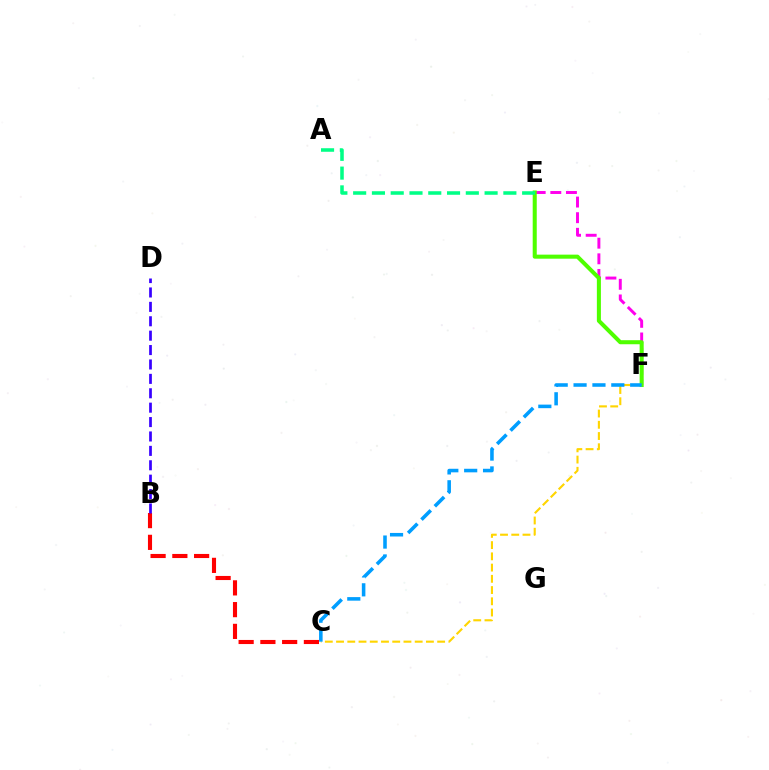{('E', 'F'): [{'color': '#ff00ed', 'line_style': 'dashed', 'thickness': 2.12}, {'color': '#4fff00', 'line_style': 'solid', 'thickness': 2.92}], ('B', 'C'): [{'color': '#ff0000', 'line_style': 'dashed', 'thickness': 2.96}], ('C', 'F'): [{'color': '#ffd500', 'line_style': 'dashed', 'thickness': 1.53}, {'color': '#009eff', 'line_style': 'dashed', 'thickness': 2.56}], ('B', 'D'): [{'color': '#3700ff', 'line_style': 'dashed', 'thickness': 1.96}], ('A', 'E'): [{'color': '#00ff86', 'line_style': 'dashed', 'thickness': 2.55}]}